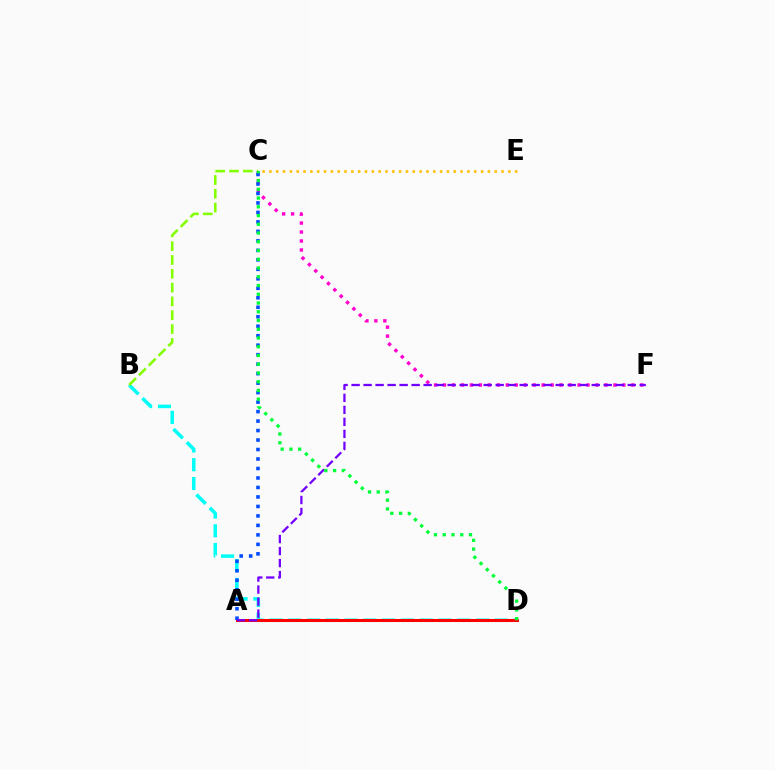{('B', 'D'): [{'color': '#00fff6', 'line_style': 'dashed', 'thickness': 2.55}], ('B', 'C'): [{'color': '#84ff00', 'line_style': 'dashed', 'thickness': 1.88}], ('C', 'E'): [{'color': '#ffbd00', 'line_style': 'dotted', 'thickness': 1.86}], ('A', 'D'): [{'color': '#ff0000', 'line_style': 'solid', 'thickness': 2.17}], ('C', 'F'): [{'color': '#ff00cf', 'line_style': 'dotted', 'thickness': 2.44}], ('A', 'C'): [{'color': '#004bff', 'line_style': 'dotted', 'thickness': 2.58}], ('A', 'F'): [{'color': '#7200ff', 'line_style': 'dashed', 'thickness': 1.63}], ('C', 'D'): [{'color': '#00ff39', 'line_style': 'dotted', 'thickness': 2.38}]}